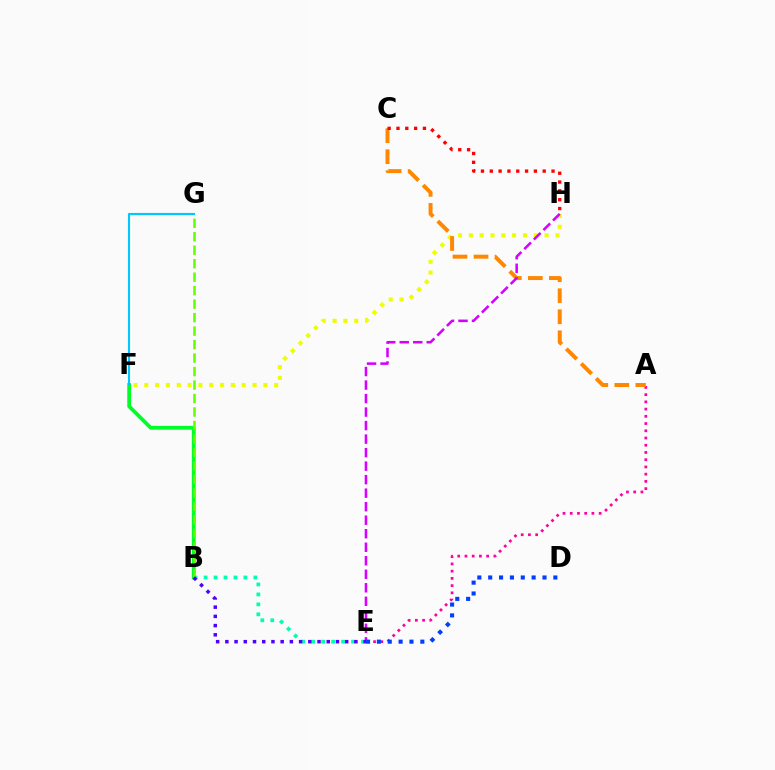{('A', 'E'): [{'color': '#ff00a0', 'line_style': 'dotted', 'thickness': 1.96}], ('B', 'F'): [{'color': '#00ff27', 'line_style': 'solid', 'thickness': 2.73}], ('F', 'H'): [{'color': '#eeff00', 'line_style': 'dotted', 'thickness': 2.94}], ('F', 'G'): [{'color': '#00c7ff', 'line_style': 'solid', 'thickness': 1.53}], ('A', 'C'): [{'color': '#ff8800', 'line_style': 'dashed', 'thickness': 2.86}], ('C', 'H'): [{'color': '#ff0000', 'line_style': 'dotted', 'thickness': 2.4}], ('E', 'H'): [{'color': '#d600ff', 'line_style': 'dashed', 'thickness': 1.84}], ('B', 'E'): [{'color': '#00ffaf', 'line_style': 'dotted', 'thickness': 2.7}, {'color': '#4f00ff', 'line_style': 'dotted', 'thickness': 2.5}], ('B', 'G'): [{'color': '#66ff00', 'line_style': 'dashed', 'thickness': 1.83}], ('D', 'E'): [{'color': '#003fff', 'line_style': 'dotted', 'thickness': 2.95}]}